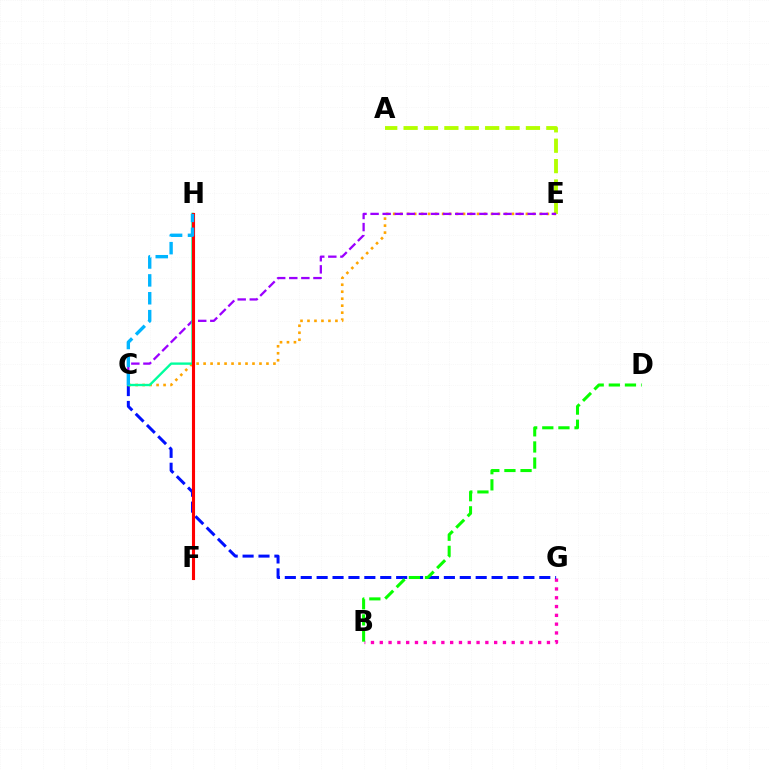{('B', 'G'): [{'color': '#ff00bd', 'line_style': 'dotted', 'thickness': 2.39}], ('C', 'G'): [{'color': '#0010ff', 'line_style': 'dashed', 'thickness': 2.16}], ('A', 'E'): [{'color': '#b3ff00', 'line_style': 'dashed', 'thickness': 2.77}], ('C', 'E'): [{'color': '#ffa500', 'line_style': 'dotted', 'thickness': 1.9}, {'color': '#9b00ff', 'line_style': 'dashed', 'thickness': 1.64}], ('B', 'D'): [{'color': '#08ff00', 'line_style': 'dashed', 'thickness': 2.19}], ('C', 'H'): [{'color': '#00ff9d', 'line_style': 'solid', 'thickness': 1.69}, {'color': '#00b5ff', 'line_style': 'dashed', 'thickness': 2.43}], ('F', 'H'): [{'color': '#ff0000', 'line_style': 'solid', 'thickness': 2.23}]}